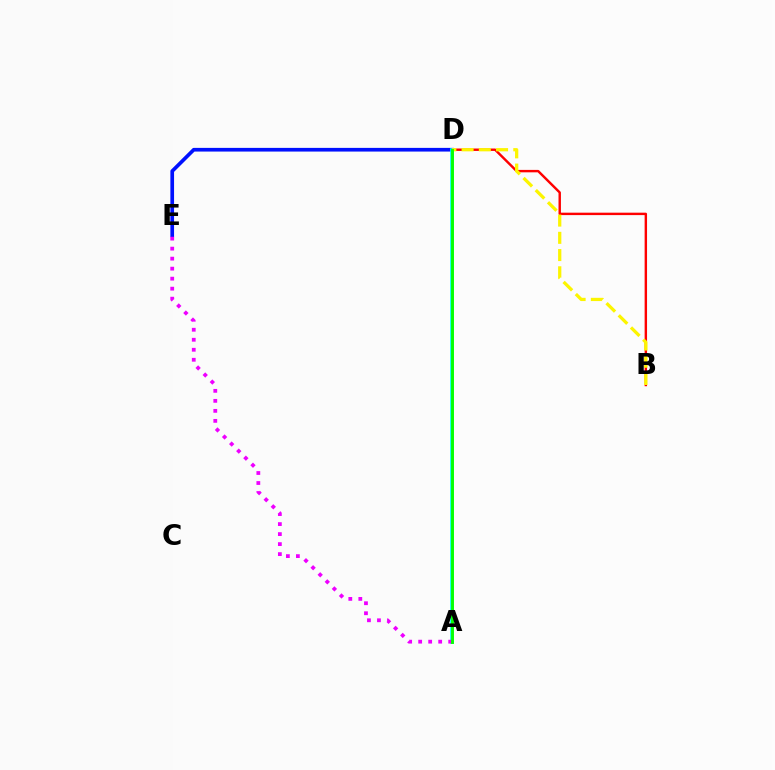{('B', 'D'): [{'color': '#ff0000', 'line_style': 'solid', 'thickness': 1.75}, {'color': '#fcf500', 'line_style': 'dashed', 'thickness': 2.34}], ('D', 'E'): [{'color': '#0010ff', 'line_style': 'solid', 'thickness': 2.65}], ('A', 'D'): [{'color': '#00fff6', 'line_style': 'solid', 'thickness': 2.64}, {'color': '#08ff00', 'line_style': 'solid', 'thickness': 2.07}], ('A', 'E'): [{'color': '#ee00ff', 'line_style': 'dotted', 'thickness': 2.72}]}